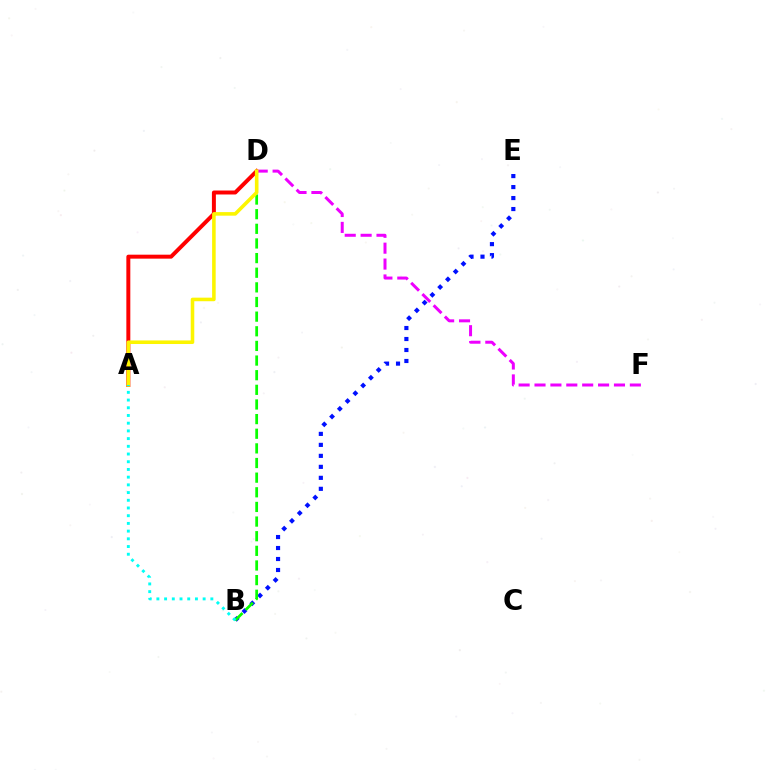{('A', 'D'): [{'color': '#ff0000', 'line_style': 'solid', 'thickness': 2.85}, {'color': '#fcf500', 'line_style': 'solid', 'thickness': 2.57}], ('B', 'E'): [{'color': '#0010ff', 'line_style': 'dotted', 'thickness': 2.99}], ('D', 'F'): [{'color': '#ee00ff', 'line_style': 'dashed', 'thickness': 2.16}], ('B', 'D'): [{'color': '#08ff00', 'line_style': 'dashed', 'thickness': 1.99}], ('A', 'B'): [{'color': '#00fff6', 'line_style': 'dotted', 'thickness': 2.09}]}